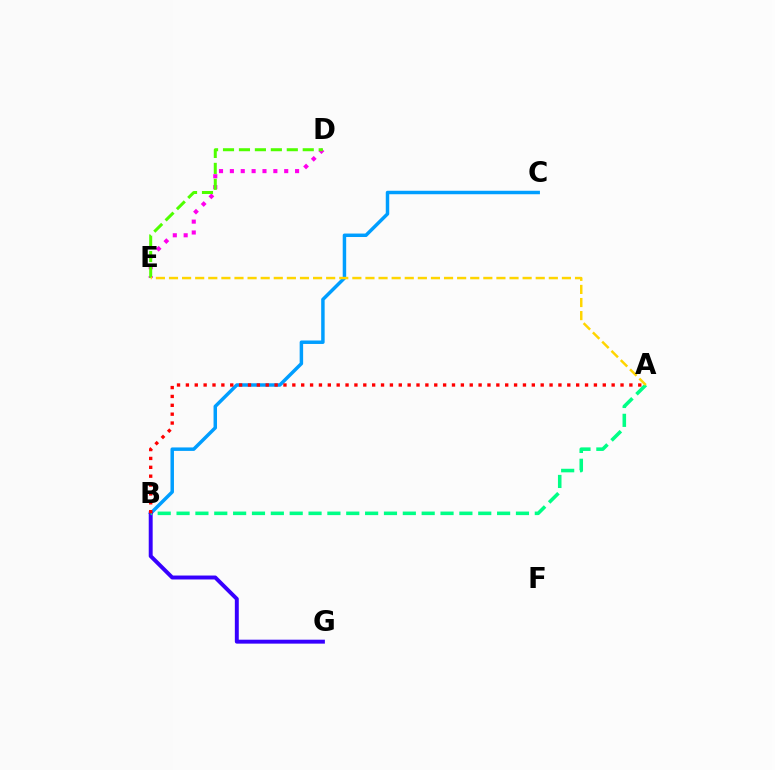{('B', 'C'): [{'color': '#009eff', 'line_style': 'solid', 'thickness': 2.5}], ('B', 'G'): [{'color': '#3700ff', 'line_style': 'solid', 'thickness': 2.83}], ('A', 'B'): [{'color': '#00ff86', 'line_style': 'dashed', 'thickness': 2.56}, {'color': '#ff0000', 'line_style': 'dotted', 'thickness': 2.41}], ('D', 'E'): [{'color': '#ff00ed', 'line_style': 'dotted', 'thickness': 2.95}, {'color': '#4fff00', 'line_style': 'dashed', 'thickness': 2.17}], ('A', 'E'): [{'color': '#ffd500', 'line_style': 'dashed', 'thickness': 1.78}]}